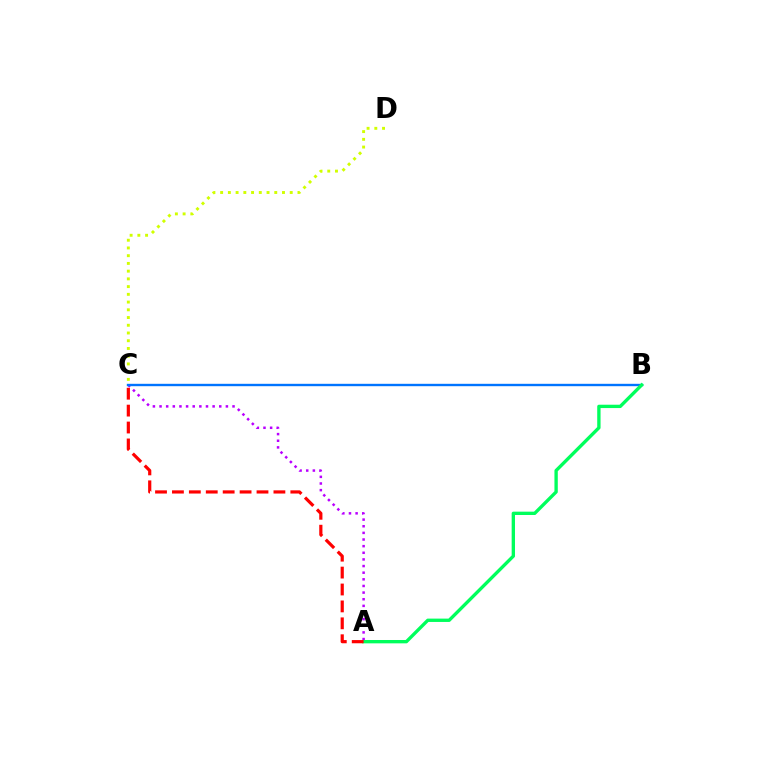{('A', 'C'): [{'color': '#b900ff', 'line_style': 'dotted', 'thickness': 1.8}, {'color': '#ff0000', 'line_style': 'dashed', 'thickness': 2.3}], ('B', 'C'): [{'color': '#0074ff', 'line_style': 'solid', 'thickness': 1.71}], ('A', 'B'): [{'color': '#00ff5c', 'line_style': 'solid', 'thickness': 2.41}], ('C', 'D'): [{'color': '#d1ff00', 'line_style': 'dotted', 'thickness': 2.1}]}